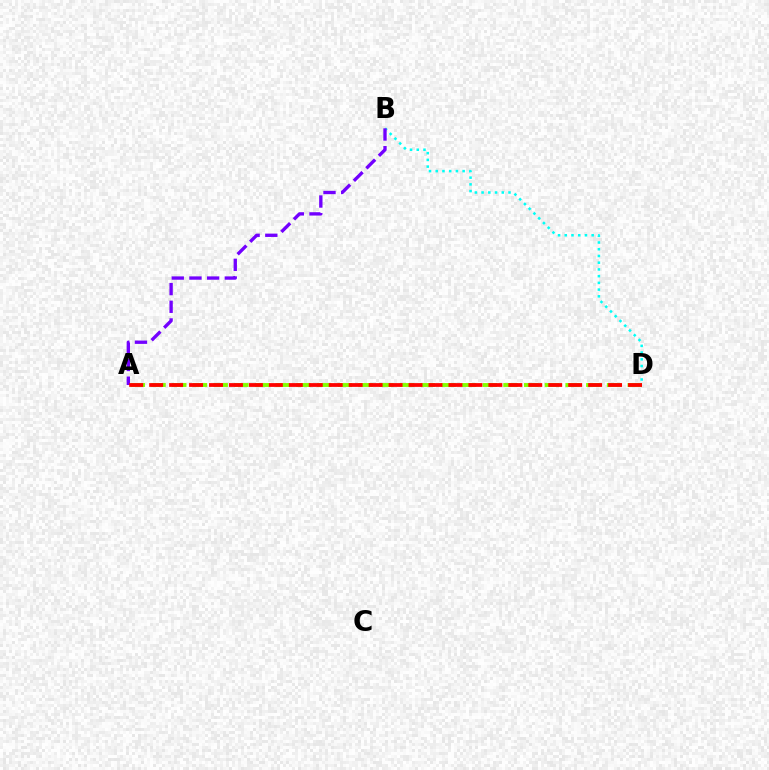{('B', 'D'): [{'color': '#00fff6', 'line_style': 'dotted', 'thickness': 1.83}], ('A', 'B'): [{'color': '#7200ff', 'line_style': 'dashed', 'thickness': 2.4}], ('A', 'D'): [{'color': '#84ff00', 'line_style': 'dashed', 'thickness': 2.81}, {'color': '#ff0000', 'line_style': 'dashed', 'thickness': 2.71}]}